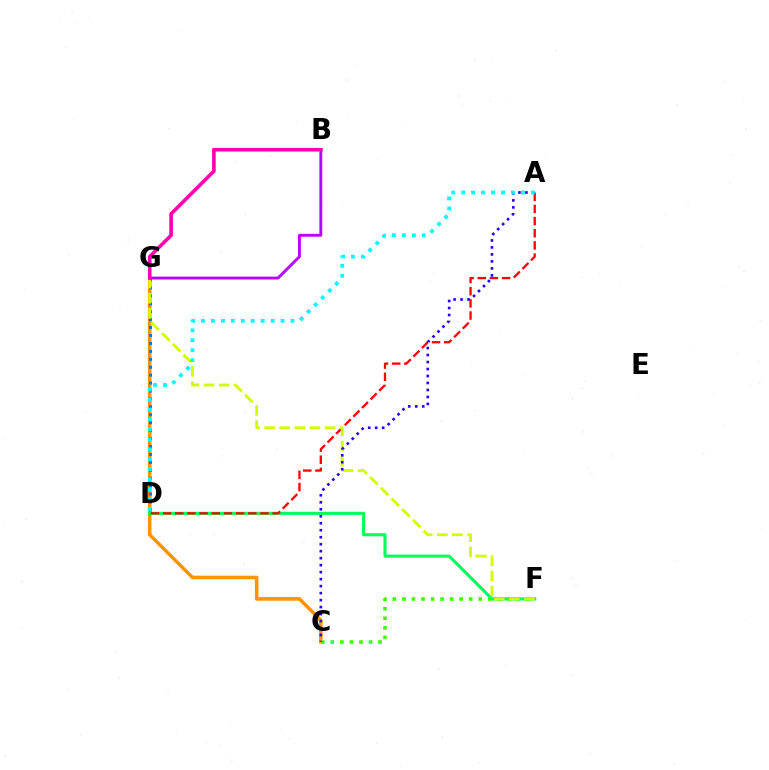{('C', 'G'): [{'color': '#ff9400', 'line_style': 'solid', 'thickness': 2.57}], ('D', 'G'): [{'color': '#0074ff', 'line_style': 'dotted', 'thickness': 2.15}], ('D', 'F'): [{'color': '#00ff5c', 'line_style': 'solid', 'thickness': 2.21}], ('B', 'G'): [{'color': '#b900ff', 'line_style': 'solid', 'thickness': 2.08}, {'color': '#ff00ac', 'line_style': 'solid', 'thickness': 2.59}], ('C', 'F'): [{'color': '#3dff00', 'line_style': 'dotted', 'thickness': 2.59}], ('A', 'D'): [{'color': '#ff0000', 'line_style': 'dashed', 'thickness': 1.65}, {'color': '#00fff6', 'line_style': 'dotted', 'thickness': 2.7}], ('F', 'G'): [{'color': '#d1ff00', 'line_style': 'dashed', 'thickness': 2.06}], ('A', 'C'): [{'color': '#2500ff', 'line_style': 'dotted', 'thickness': 1.9}]}